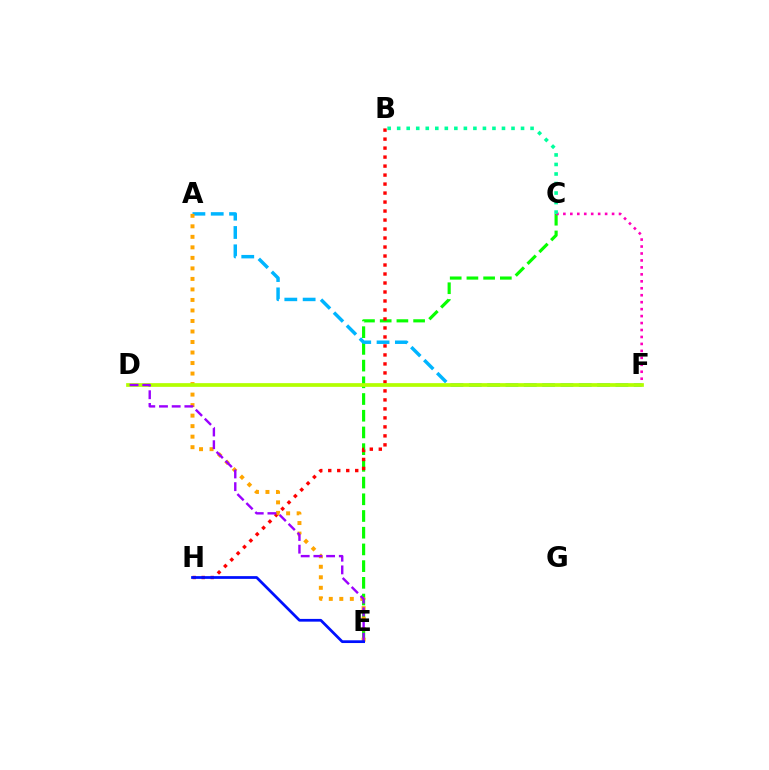{('C', 'E'): [{'color': '#08ff00', 'line_style': 'dashed', 'thickness': 2.27}], ('C', 'F'): [{'color': '#ff00bd', 'line_style': 'dotted', 'thickness': 1.89}], ('B', 'C'): [{'color': '#00ff9d', 'line_style': 'dotted', 'thickness': 2.59}], ('A', 'F'): [{'color': '#00b5ff', 'line_style': 'dashed', 'thickness': 2.49}], ('B', 'H'): [{'color': '#ff0000', 'line_style': 'dotted', 'thickness': 2.44}], ('A', 'E'): [{'color': '#ffa500', 'line_style': 'dotted', 'thickness': 2.86}], ('D', 'F'): [{'color': '#b3ff00', 'line_style': 'solid', 'thickness': 2.67}], ('D', 'E'): [{'color': '#9b00ff', 'line_style': 'dashed', 'thickness': 1.73}], ('E', 'H'): [{'color': '#0010ff', 'line_style': 'solid', 'thickness': 1.97}]}